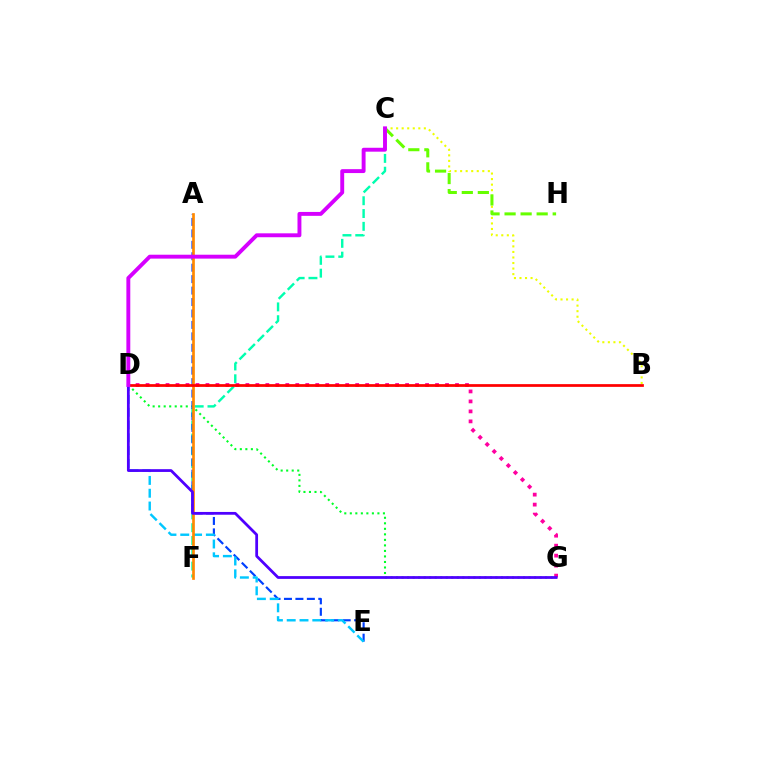{('D', 'G'): [{'color': '#ff00a0', 'line_style': 'dotted', 'thickness': 2.71}, {'color': '#00ff27', 'line_style': 'dotted', 'thickness': 1.5}, {'color': '#4f00ff', 'line_style': 'solid', 'thickness': 1.99}], ('B', 'C'): [{'color': '#eeff00', 'line_style': 'dotted', 'thickness': 1.51}], ('C', 'F'): [{'color': '#00ffaf', 'line_style': 'dashed', 'thickness': 1.74}], ('A', 'E'): [{'color': '#003fff', 'line_style': 'dashed', 'thickness': 1.55}], ('C', 'H'): [{'color': '#66ff00', 'line_style': 'dashed', 'thickness': 2.18}], ('D', 'E'): [{'color': '#00c7ff', 'line_style': 'dashed', 'thickness': 1.74}], ('A', 'F'): [{'color': '#ff8800', 'line_style': 'solid', 'thickness': 1.93}], ('B', 'D'): [{'color': '#ff0000', 'line_style': 'solid', 'thickness': 1.97}], ('C', 'D'): [{'color': '#d600ff', 'line_style': 'solid', 'thickness': 2.81}]}